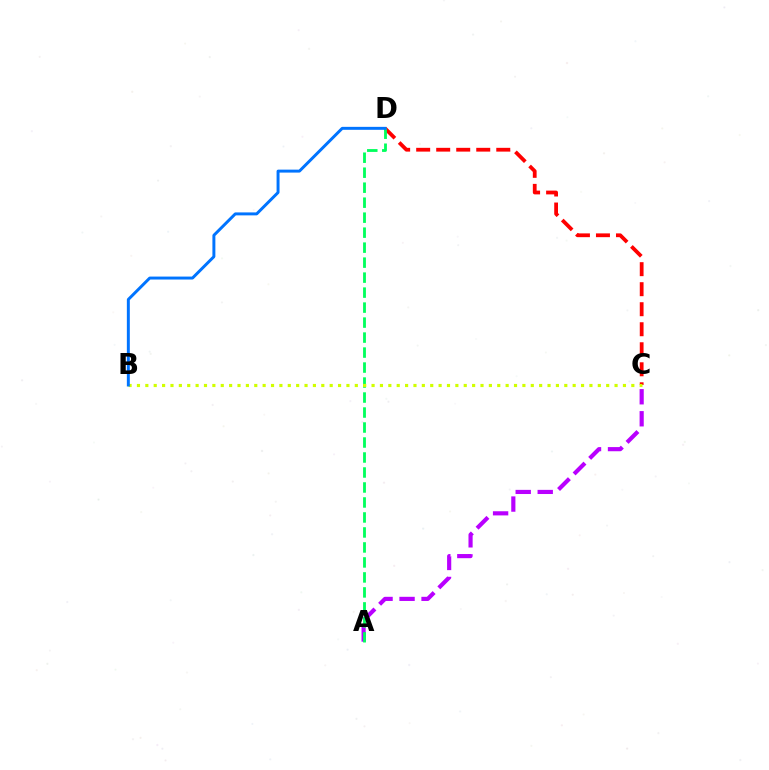{('A', 'C'): [{'color': '#b900ff', 'line_style': 'dashed', 'thickness': 2.99}], ('C', 'D'): [{'color': '#ff0000', 'line_style': 'dashed', 'thickness': 2.72}], ('A', 'D'): [{'color': '#00ff5c', 'line_style': 'dashed', 'thickness': 2.04}], ('B', 'C'): [{'color': '#d1ff00', 'line_style': 'dotted', 'thickness': 2.28}], ('B', 'D'): [{'color': '#0074ff', 'line_style': 'solid', 'thickness': 2.13}]}